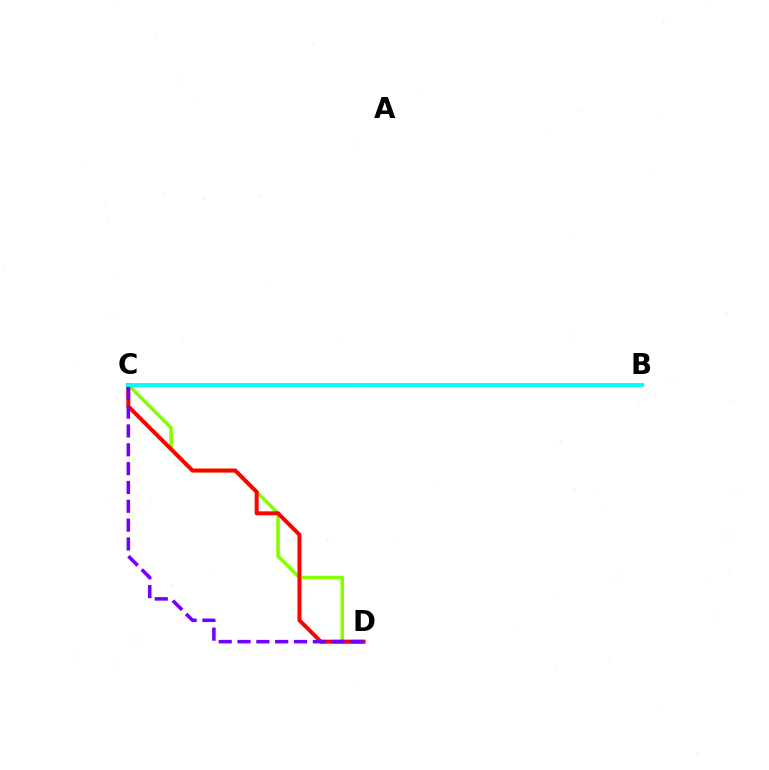{('C', 'D'): [{'color': '#84ff00', 'line_style': 'solid', 'thickness': 2.55}, {'color': '#ff0000', 'line_style': 'solid', 'thickness': 2.87}, {'color': '#7200ff', 'line_style': 'dashed', 'thickness': 2.56}], ('B', 'C'): [{'color': '#00fff6', 'line_style': 'solid', 'thickness': 2.79}]}